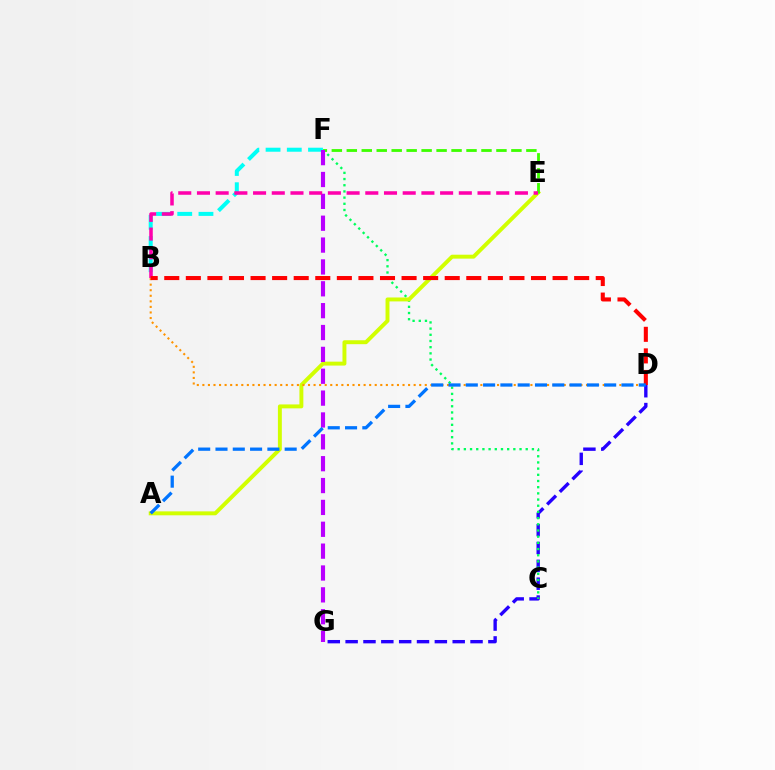{('D', 'G'): [{'color': '#2500ff', 'line_style': 'dashed', 'thickness': 2.42}], ('C', 'F'): [{'color': '#00ff5c', 'line_style': 'dotted', 'thickness': 1.68}], ('B', 'F'): [{'color': '#00fff6', 'line_style': 'dashed', 'thickness': 2.88}], ('A', 'E'): [{'color': '#d1ff00', 'line_style': 'solid', 'thickness': 2.83}], ('E', 'F'): [{'color': '#3dff00', 'line_style': 'dashed', 'thickness': 2.03}], ('F', 'G'): [{'color': '#b900ff', 'line_style': 'dashed', 'thickness': 2.97}], ('B', 'E'): [{'color': '#ff00ac', 'line_style': 'dashed', 'thickness': 2.54}], ('B', 'D'): [{'color': '#ff9400', 'line_style': 'dotted', 'thickness': 1.51}, {'color': '#ff0000', 'line_style': 'dashed', 'thickness': 2.93}], ('A', 'D'): [{'color': '#0074ff', 'line_style': 'dashed', 'thickness': 2.35}]}